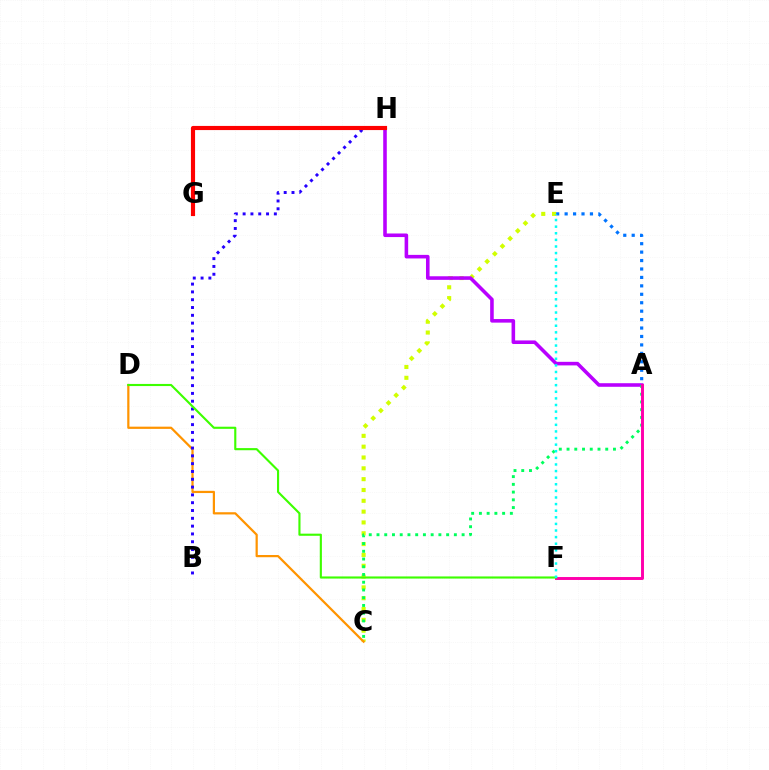{('C', 'E'): [{'color': '#d1ff00', 'line_style': 'dotted', 'thickness': 2.94}], ('A', 'H'): [{'color': '#b900ff', 'line_style': 'solid', 'thickness': 2.58}], ('C', 'D'): [{'color': '#ff9400', 'line_style': 'solid', 'thickness': 1.6}], ('A', 'C'): [{'color': '#00ff5c', 'line_style': 'dotted', 'thickness': 2.1}], ('A', 'E'): [{'color': '#0074ff', 'line_style': 'dotted', 'thickness': 2.29}], ('B', 'H'): [{'color': '#2500ff', 'line_style': 'dotted', 'thickness': 2.12}], ('A', 'F'): [{'color': '#ff00ac', 'line_style': 'solid', 'thickness': 2.12}], ('D', 'F'): [{'color': '#3dff00', 'line_style': 'solid', 'thickness': 1.53}], ('E', 'F'): [{'color': '#00fff6', 'line_style': 'dotted', 'thickness': 1.79}], ('G', 'H'): [{'color': '#ff0000', 'line_style': 'solid', 'thickness': 2.98}]}